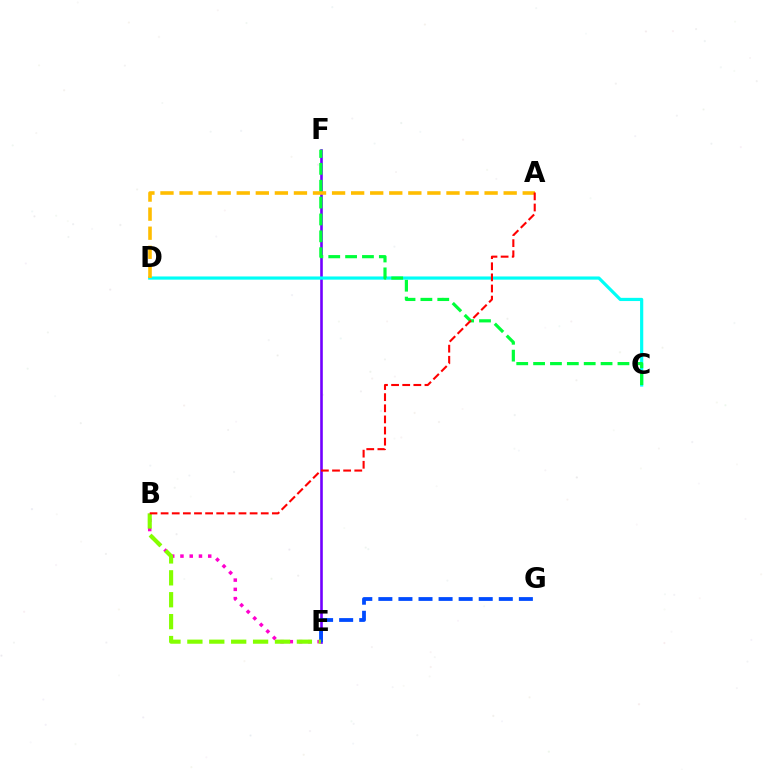{('E', 'F'): [{'color': '#7200ff', 'line_style': 'solid', 'thickness': 1.88}], ('C', 'D'): [{'color': '#00fff6', 'line_style': 'solid', 'thickness': 2.29}], ('E', 'G'): [{'color': '#004bff', 'line_style': 'dashed', 'thickness': 2.73}], ('C', 'F'): [{'color': '#00ff39', 'line_style': 'dashed', 'thickness': 2.29}], ('B', 'E'): [{'color': '#ff00cf', 'line_style': 'dotted', 'thickness': 2.51}, {'color': '#84ff00', 'line_style': 'dashed', 'thickness': 2.98}], ('A', 'D'): [{'color': '#ffbd00', 'line_style': 'dashed', 'thickness': 2.59}], ('A', 'B'): [{'color': '#ff0000', 'line_style': 'dashed', 'thickness': 1.51}]}